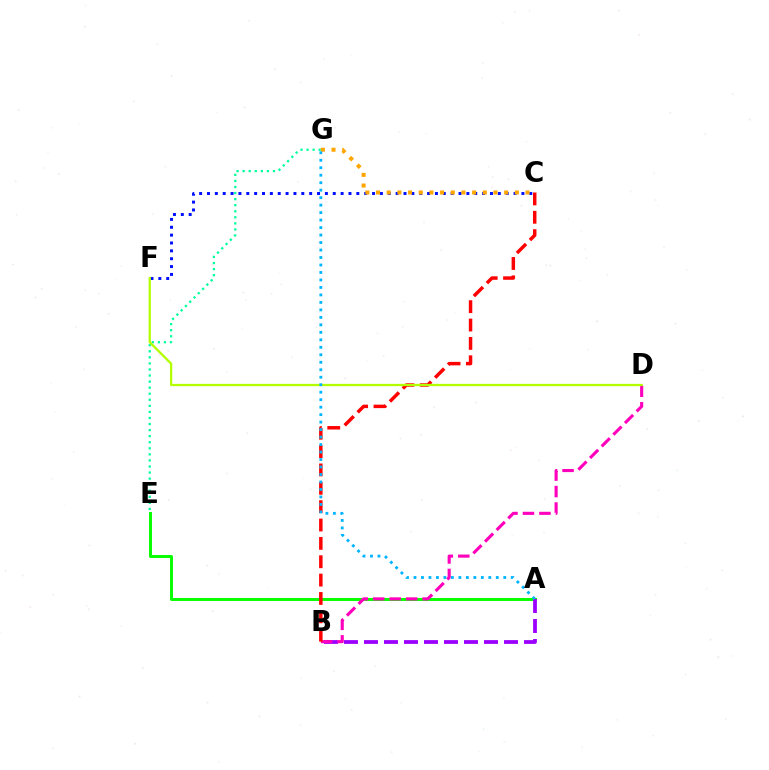{('A', 'E'): [{'color': '#08ff00', 'line_style': 'solid', 'thickness': 2.13}], ('A', 'B'): [{'color': '#9b00ff', 'line_style': 'dashed', 'thickness': 2.72}], ('E', 'G'): [{'color': '#00ff9d', 'line_style': 'dotted', 'thickness': 1.65}], ('C', 'F'): [{'color': '#0010ff', 'line_style': 'dotted', 'thickness': 2.14}], ('B', 'D'): [{'color': '#ff00bd', 'line_style': 'dashed', 'thickness': 2.24}], ('B', 'C'): [{'color': '#ff0000', 'line_style': 'dashed', 'thickness': 2.49}], ('D', 'F'): [{'color': '#b3ff00', 'line_style': 'solid', 'thickness': 1.64}], ('C', 'G'): [{'color': '#ffa500', 'line_style': 'dotted', 'thickness': 2.9}], ('A', 'G'): [{'color': '#00b5ff', 'line_style': 'dotted', 'thickness': 2.03}]}